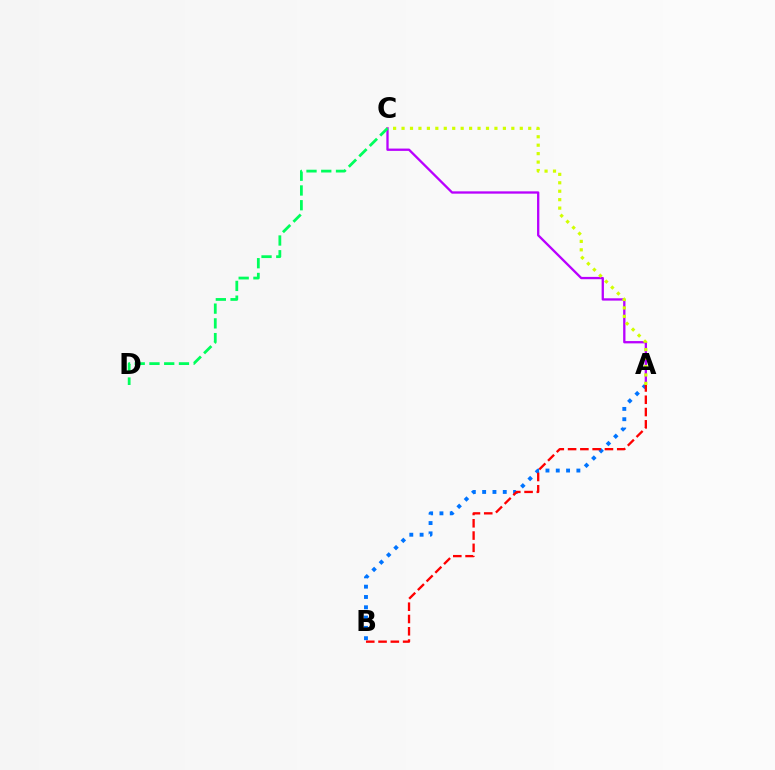{('A', 'B'): [{'color': '#0074ff', 'line_style': 'dotted', 'thickness': 2.8}, {'color': '#ff0000', 'line_style': 'dashed', 'thickness': 1.67}], ('A', 'C'): [{'color': '#b900ff', 'line_style': 'solid', 'thickness': 1.66}, {'color': '#d1ff00', 'line_style': 'dotted', 'thickness': 2.29}], ('C', 'D'): [{'color': '#00ff5c', 'line_style': 'dashed', 'thickness': 2.0}]}